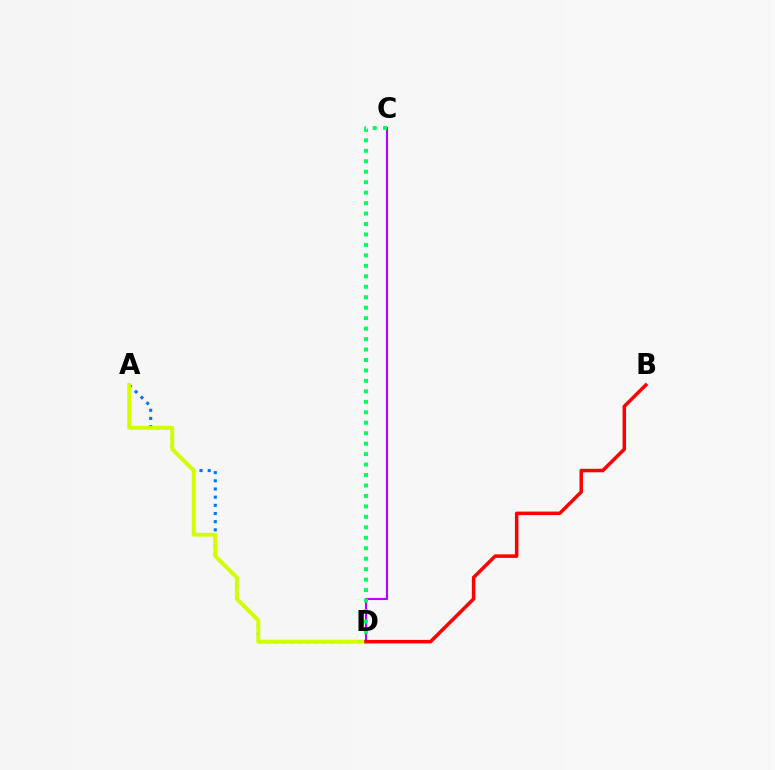{('A', 'D'): [{'color': '#0074ff', 'line_style': 'dotted', 'thickness': 2.22}, {'color': '#d1ff00', 'line_style': 'solid', 'thickness': 2.81}], ('C', 'D'): [{'color': '#b900ff', 'line_style': 'solid', 'thickness': 1.52}, {'color': '#00ff5c', 'line_style': 'dotted', 'thickness': 2.84}], ('B', 'D'): [{'color': '#ff0000', 'line_style': 'solid', 'thickness': 2.53}]}